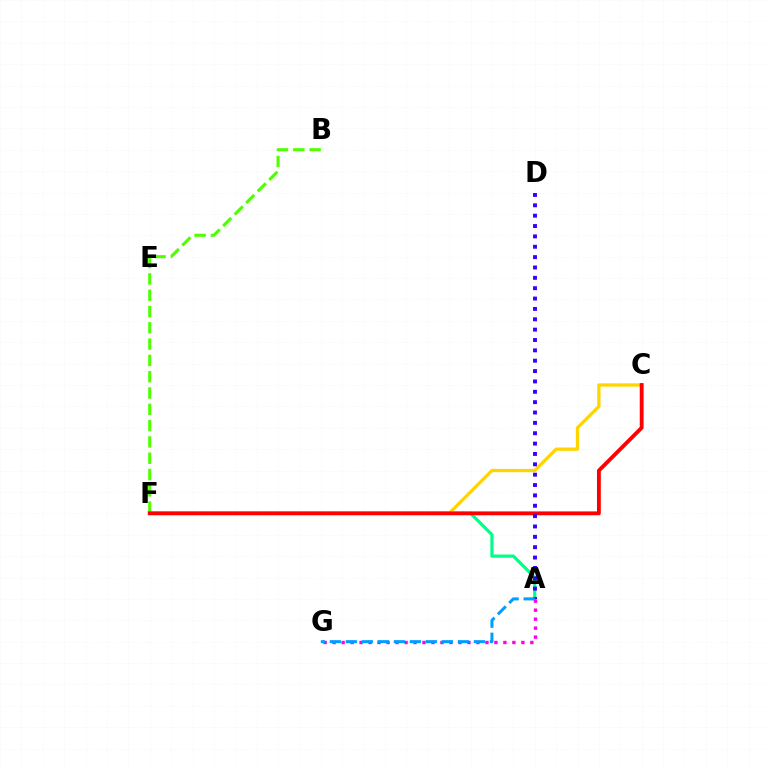{('A', 'F'): [{'color': '#00ff86', 'line_style': 'solid', 'thickness': 2.3}], ('C', 'F'): [{'color': '#ffd500', 'line_style': 'solid', 'thickness': 2.36}, {'color': '#ff0000', 'line_style': 'solid', 'thickness': 2.77}], ('B', 'F'): [{'color': '#4fff00', 'line_style': 'dashed', 'thickness': 2.21}], ('A', 'D'): [{'color': '#3700ff', 'line_style': 'dotted', 'thickness': 2.81}], ('A', 'G'): [{'color': '#ff00ed', 'line_style': 'dotted', 'thickness': 2.44}, {'color': '#009eff', 'line_style': 'dashed', 'thickness': 2.17}]}